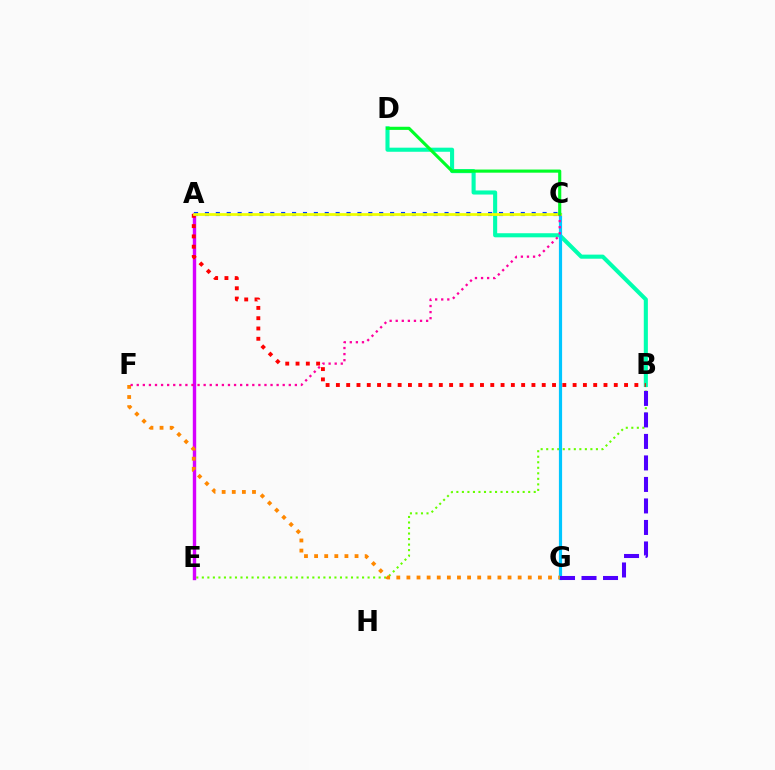{('B', 'E'): [{'color': '#66ff00', 'line_style': 'dotted', 'thickness': 1.5}], ('A', 'E'): [{'color': '#d600ff', 'line_style': 'solid', 'thickness': 2.45}], ('B', 'D'): [{'color': '#00ffaf', 'line_style': 'solid', 'thickness': 2.94}], ('A', 'C'): [{'color': '#003fff', 'line_style': 'dotted', 'thickness': 2.96}, {'color': '#eeff00', 'line_style': 'solid', 'thickness': 1.98}], ('C', 'G'): [{'color': '#00c7ff', 'line_style': 'solid', 'thickness': 2.29}], ('B', 'G'): [{'color': '#4f00ff', 'line_style': 'dashed', 'thickness': 2.92}], ('A', 'B'): [{'color': '#ff0000', 'line_style': 'dotted', 'thickness': 2.8}], ('F', 'G'): [{'color': '#ff8800', 'line_style': 'dotted', 'thickness': 2.75}], ('C', 'F'): [{'color': '#ff00a0', 'line_style': 'dotted', 'thickness': 1.65}], ('C', 'D'): [{'color': '#00ff27', 'line_style': 'solid', 'thickness': 2.26}]}